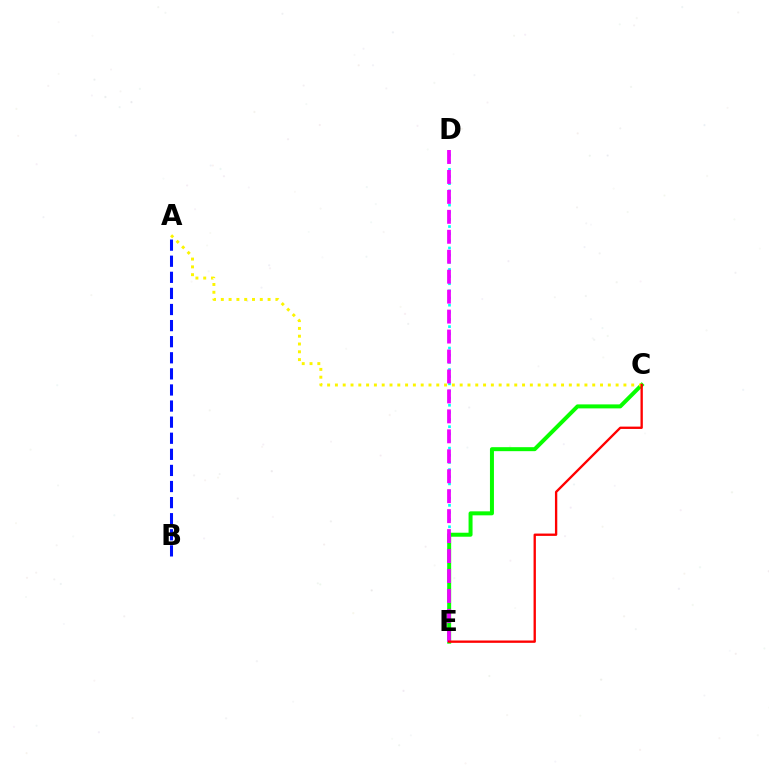{('D', 'E'): [{'color': '#00fff6', 'line_style': 'dotted', 'thickness': 1.94}, {'color': '#ee00ff', 'line_style': 'dashed', 'thickness': 2.71}], ('A', 'B'): [{'color': '#0010ff', 'line_style': 'dashed', 'thickness': 2.19}], ('C', 'E'): [{'color': '#08ff00', 'line_style': 'solid', 'thickness': 2.87}, {'color': '#ff0000', 'line_style': 'solid', 'thickness': 1.68}], ('A', 'C'): [{'color': '#fcf500', 'line_style': 'dotted', 'thickness': 2.12}]}